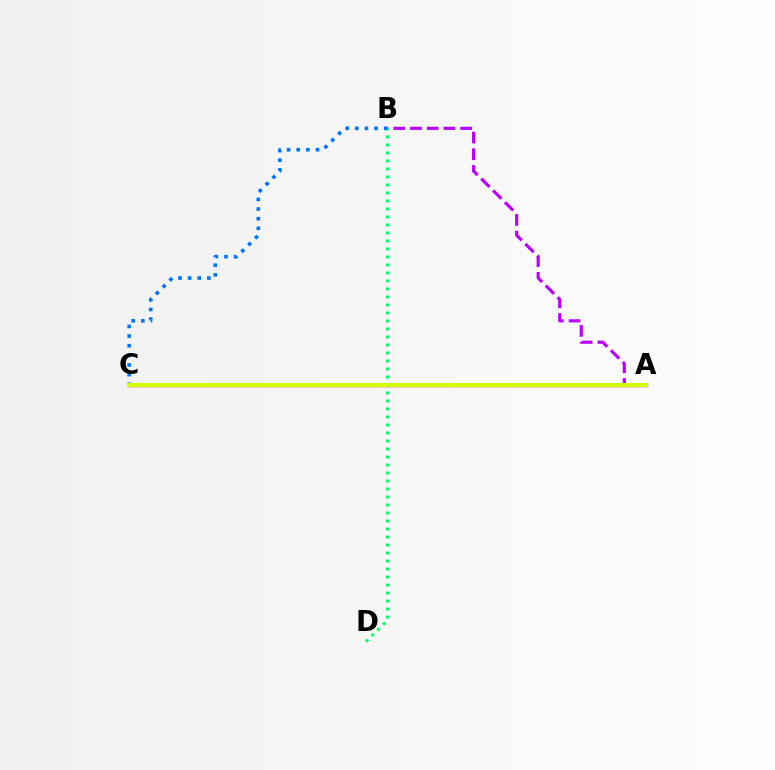{('A', 'B'): [{'color': '#b900ff', 'line_style': 'dashed', 'thickness': 2.27}], ('A', 'C'): [{'color': '#ff0000', 'line_style': 'solid', 'thickness': 2.43}, {'color': '#d1ff00', 'line_style': 'solid', 'thickness': 2.91}], ('B', 'D'): [{'color': '#00ff5c', 'line_style': 'dotted', 'thickness': 2.17}], ('B', 'C'): [{'color': '#0074ff', 'line_style': 'dotted', 'thickness': 2.62}]}